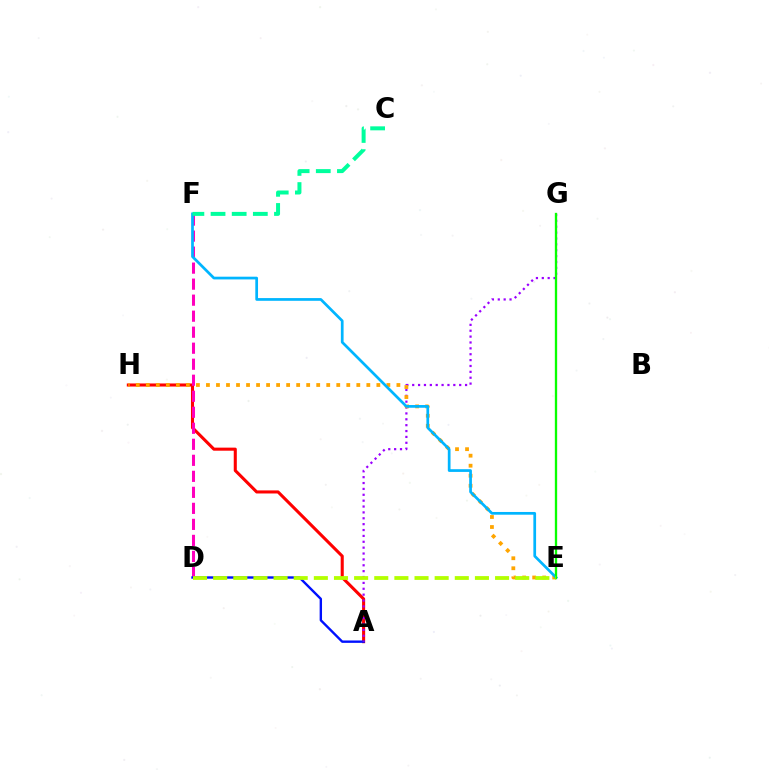{('A', 'H'): [{'color': '#ff0000', 'line_style': 'solid', 'thickness': 2.21}], ('D', 'F'): [{'color': '#ff00bd', 'line_style': 'dashed', 'thickness': 2.18}], ('A', 'D'): [{'color': '#0010ff', 'line_style': 'solid', 'thickness': 1.72}], ('A', 'G'): [{'color': '#9b00ff', 'line_style': 'dotted', 'thickness': 1.6}], ('E', 'H'): [{'color': '#ffa500', 'line_style': 'dotted', 'thickness': 2.72}], ('E', 'F'): [{'color': '#00b5ff', 'line_style': 'solid', 'thickness': 1.96}], ('E', 'G'): [{'color': '#08ff00', 'line_style': 'solid', 'thickness': 1.67}], ('C', 'F'): [{'color': '#00ff9d', 'line_style': 'dashed', 'thickness': 2.87}], ('D', 'E'): [{'color': '#b3ff00', 'line_style': 'dashed', 'thickness': 2.74}]}